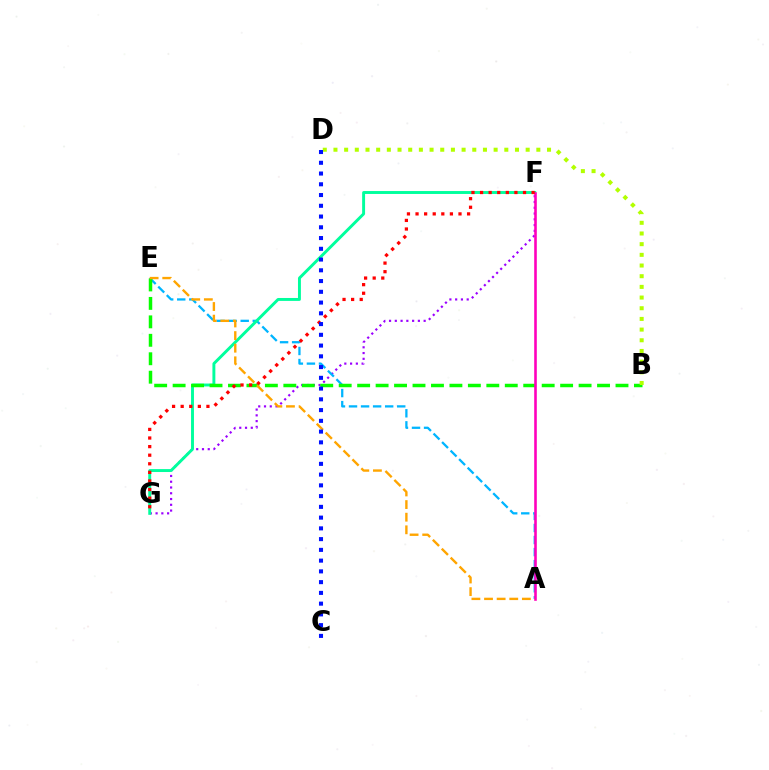{('F', 'G'): [{'color': '#9b00ff', 'line_style': 'dotted', 'thickness': 1.57}, {'color': '#00ff9d', 'line_style': 'solid', 'thickness': 2.11}, {'color': '#ff0000', 'line_style': 'dotted', 'thickness': 2.33}], ('A', 'E'): [{'color': '#00b5ff', 'line_style': 'dashed', 'thickness': 1.64}, {'color': '#ffa500', 'line_style': 'dashed', 'thickness': 1.71}], ('B', 'E'): [{'color': '#08ff00', 'line_style': 'dashed', 'thickness': 2.51}], ('A', 'F'): [{'color': '#ff00bd', 'line_style': 'solid', 'thickness': 1.87}], ('B', 'D'): [{'color': '#b3ff00', 'line_style': 'dotted', 'thickness': 2.9}], ('C', 'D'): [{'color': '#0010ff', 'line_style': 'dotted', 'thickness': 2.92}]}